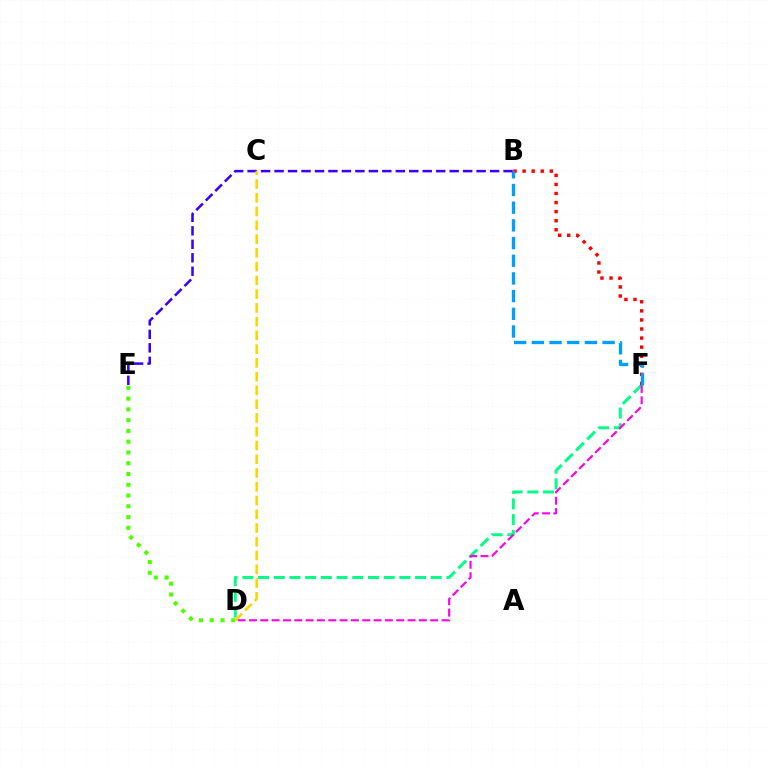{('D', 'F'): [{'color': '#00ff86', 'line_style': 'dashed', 'thickness': 2.13}, {'color': '#ff00ed', 'line_style': 'dashed', 'thickness': 1.54}], ('B', 'F'): [{'color': '#ff0000', 'line_style': 'dotted', 'thickness': 2.46}, {'color': '#009eff', 'line_style': 'dashed', 'thickness': 2.4}], ('D', 'E'): [{'color': '#4fff00', 'line_style': 'dotted', 'thickness': 2.93}], ('B', 'E'): [{'color': '#3700ff', 'line_style': 'dashed', 'thickness': 1.83}], ('C', 'D'): [{'color': '#ffd500', 'line_style': 'dashed', 'thickness': 1.87}]}